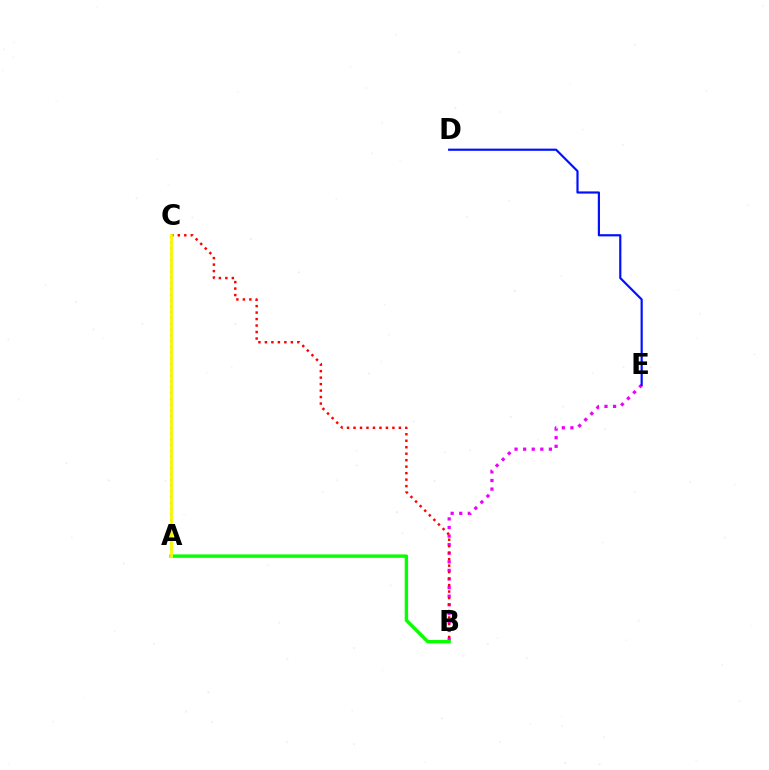{('B', 'E'): [{'color': '#ee00ff', 'line_style': 'dotted', 'thickness': 2.33}], ('A', 'C'): [{'color': '#00fff6', 'line_style': 'dotted', 'thickness': 1.57}, {'color': '#fcf500', 'line_style': 'solid', 'thickness': 2.0}], ('A', 'B'): [{'color': '#08ff00', 'line_style': 'solid', 'thickness': 2.45}], ('B', 'C'): [{'color': '#ff0000', 'line_style': 'dotted', 'thickness': 1.76}], ('D', 'E'): [{'color': '#0010ff', 'line_style': 'solid', 'thickness': 1.57}]}